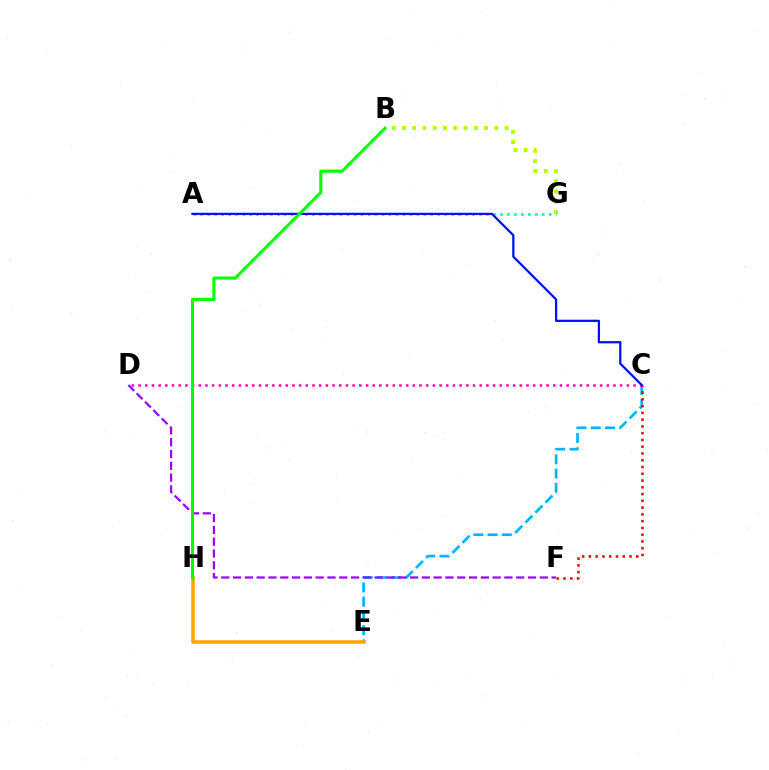{('C', 'E'): [{'color': '#00b5ff', 'line_style': 'dashed', 'thickness': 1.93}], ('E', 'H'): [{'color': '#ffa500', 'line_style': 'solid', 'thickness': 2.56}], ('D', 'F'): [{'color': '#9b00ff', 'line_style': 'dashed', 'thickness': 1.6}], ('C', 'F'): [{'color': '#ff0000', 'line_style': 'dotted', 'thickness': 1.84}], ('B', 'G'): [{'color': '#b3ff00', 'line_style': 'dotted', 'thickness': 2.79}], ('A', 'G'): [{'color': '#00ff9d', 'line_style': 'dotted', 'thickness': 1.89}], ('C', 'D'): [{'color': '#ff00bd', 'line_style': 'dotted', 'thickness': 1.82}], ('A', 'C'): [{'color': '#0010ff', 'line_style': 'solid', 'thickness': 1.62}], ('B', 'H'): [{'color': '#08ff00', 'line_style': 'solid', 'thickness': 2.24}]}